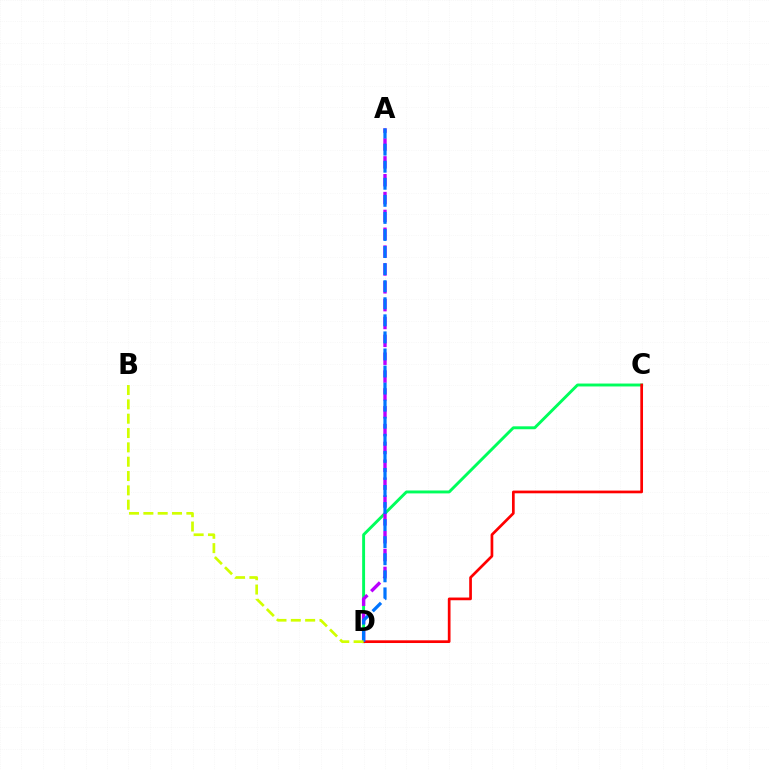{('C', 'D'): [{'color': '#00ff5c', 'line_style': 'solid', 'thickness': 2.1}, {'color': '#ff0000', 'line_style': 'solid', 'thickness': 1.95}], ('A', 'D'): [{'color': '#b900ff', 'line_style': 'dashed', 'thickness': 2.42}, {'color': '#0074ff', 'line_style': 'dashed', 'thickness': 2.32}], ('B', 'D'): [{'color': '#d1ff00', 'line_style': 'dashed', 'thickness': 1.95}]}